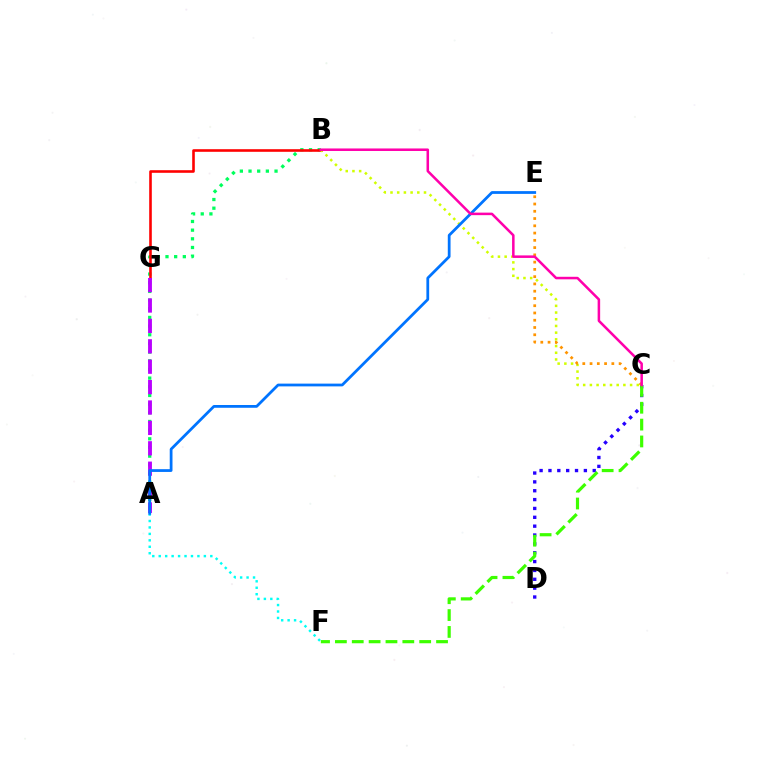{('A', 'F'): [{'color': '#00fff6', 'line_style': 'dotted', 'thickness': 1.75}], ('A', 'B'): [{'color': '#00ff5c', 'line_style': 'dotted', 'thickness': 2.36}], ('C', 'D'): [{'color': '#2500ff', 'line_style': 'dotted', 'thickness': 2.41}], ('B', 'G'): [{'color': '#ff0000', 'line_style': 'solid', 'thickness': 1.87}], ('B', 'C'): [{'color': '#d1ff00', 'line_style': 'dotted', 'thickness': 1.82}, {'color': '#ff00ac', 'line_style': 'solid', 'thickness': 1.82}], ('C', 'E'): [{'color': '#ff9400', 'line_style': 'dotted', 'thickness': 1.97}], ('A', 'G'): [{'color': '#b900ff', 'line_style': 'dashed', 'thickness': 2.77}], ('C', 'F'): [{'color': '#3dff00', 'line_style': 'dashed', 'thickness': 2.29}], ('A', 'E'): [{'color': '#0074ff', 'line_style': 'solid', 'thickness': 1.99}]}